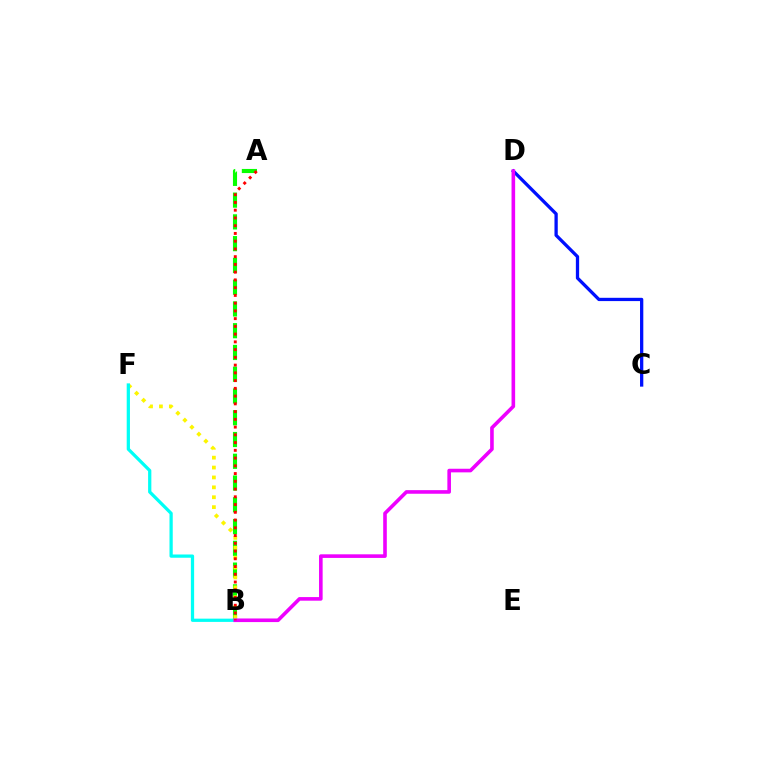{('A', 'B'): [{'color': '#08ff00', 'line_style': 'dashed', 'thickness': 2.96}, {'color': '#ff0000', 'line_style': 'dotted', 'thickness': 2.1}], ('B', 'F'): [{'color': '#fcf500', 'line_style': 'dotted', 'thickness': 2.69}, {'color': '#00fff6', 'line_style': 'solid', 'thickness': 2.34}], ('C', 'D'): [{'color': '#0010ff', 'line_style': 'solid', 'thickness': 2.36}], ('B', 'D'): [{'color': '#ee00ff', 'line_style': 'solid', 'thickness': 2.6}]}